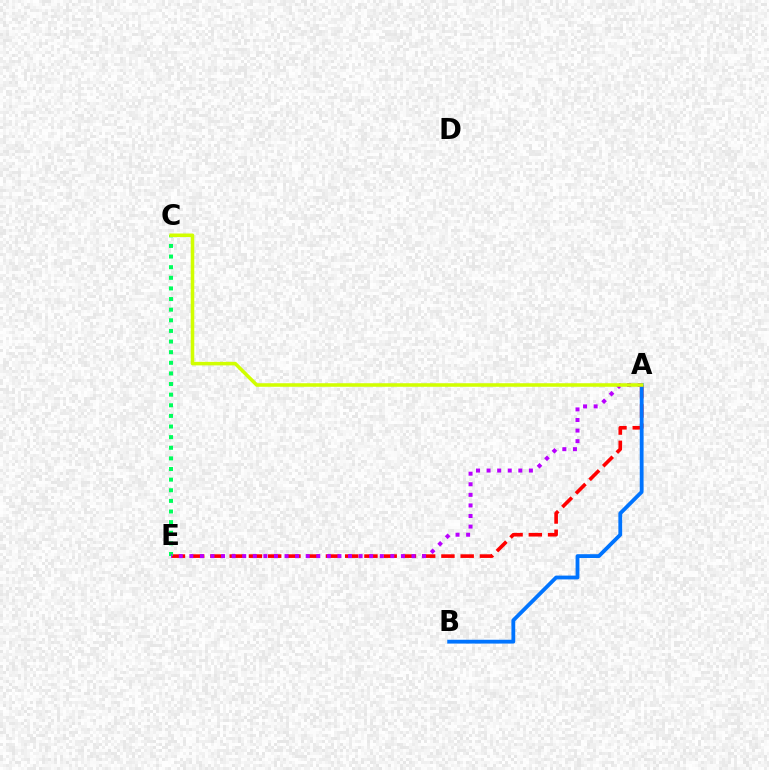{('A', 'E'): [{'color': '#ff0000', 'line_style': 'dashed', 'thickness': 2.62}, {'color': '#b900ff', 'line_style': 'dotted', 'thickness': 2.87}], ('A', 'B'): [{'color': '#0074ff', 'line_style': 'solid', 'thickness': 2.75}], ('C', 'E'): [{'color': '#00ff5c', 'line_style': 'dotted', 'thickness': 2.89}], ('A', 'C'): [{'color': '#d1ff00', 'line_style': 'solid', 'thickness': 2.55}]}